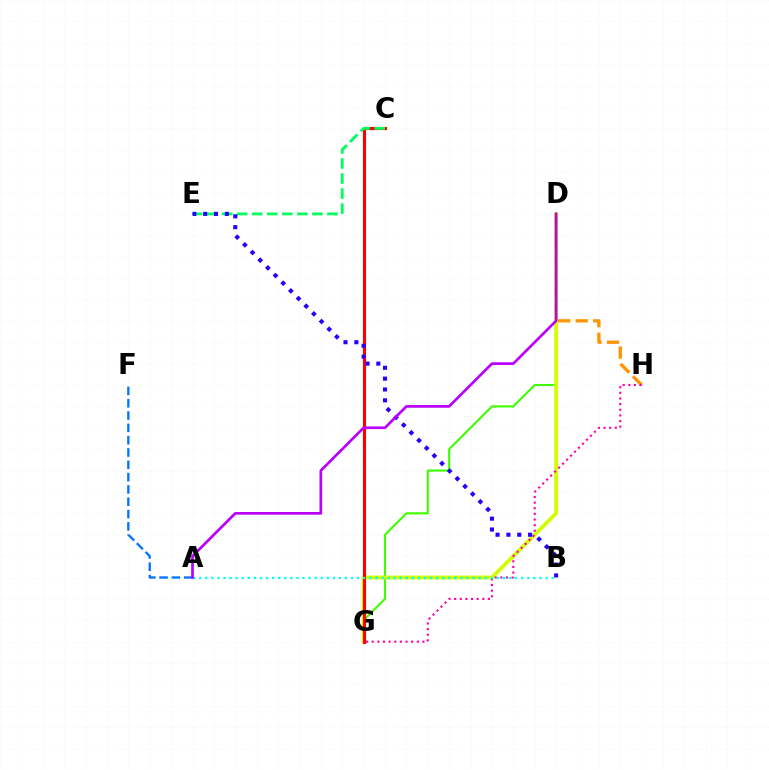{('D', 'G'): [{'color': '#3dff00', 'line_style': 'solid', 'thickness': 1.52}, {'color': '#d1ff00', 'line_style': 'solid', 'thickness': 2.76}], ('D', 'H'): [{'color': '#ff9400', 'line_style': 'dashed', 'thickness': 2.39}], ('A', 'F'): [{'color': '#0074ff', 'line_style': 'dashed', 'thickness': 1.67}], ('C', 'G'): [{'color': '#ff0000', 'line_style': 'solid', 'thickness': 2.25}], ('C', 'E'): [{'color': '#00ff5c', 'line_style': 'dashed', 'thickness': 2.04}], ('G', 'H'): [{'color': '#ff00ac', 'line_style': 'dotted', 'thickness': 1.53}], ('A', 'B'): [{'color': '#00fff6', 'line_style': 'dotted', 'thickness': 1.65}], ('B', 'E'): [{'color': '#2500ff', 'line_style': 'dotted', 'thickness': 2.95}], ('A', 'D'): [{'color': '#b900ff', 'line_style': 'solid', 'thickness': 1.93}]}